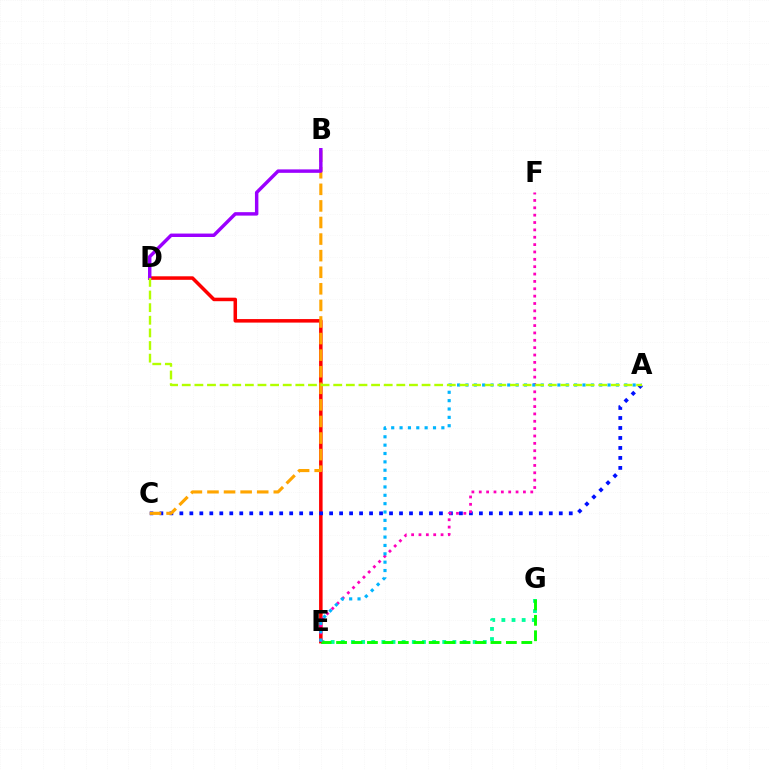{('E', 'G'): [{'color': '#00ff9d', 'line_style': 'dotted', 'thickness': 2.76}, {'color': '#08ff00', 'line_style': 'dashed', 'thickness': 2.1}], ('D', 'E'): [{'color': '#ff0000', 'line_style': 'solid', 'thickness': 2.53}], ('A', 'C'): [{'color': '#0010ff', 'line_style': 'dotted', 'thickness': 2.71}], ('E', 'F'): [{'color': '#ff00bd', 'line_style': 'dotted', 'thickness': 2.0}], ('A', 'E'): [{'color': '#00b5ff', 'line_style': 'dotted', 'thickness': 2.27}], ('B', 'C'): [{'color': '#ffa500', 'line_style': 'dashed', 'thickness': 2.25}], ('B', 'D'): [{'color': '#9b00ff', 'line_style': 'solid', 'thickness': 2.48}], ('A', 'D'): [{'color': '#b3ff00', 'line_style': 'dashed', 'thickness': 1.71}]}